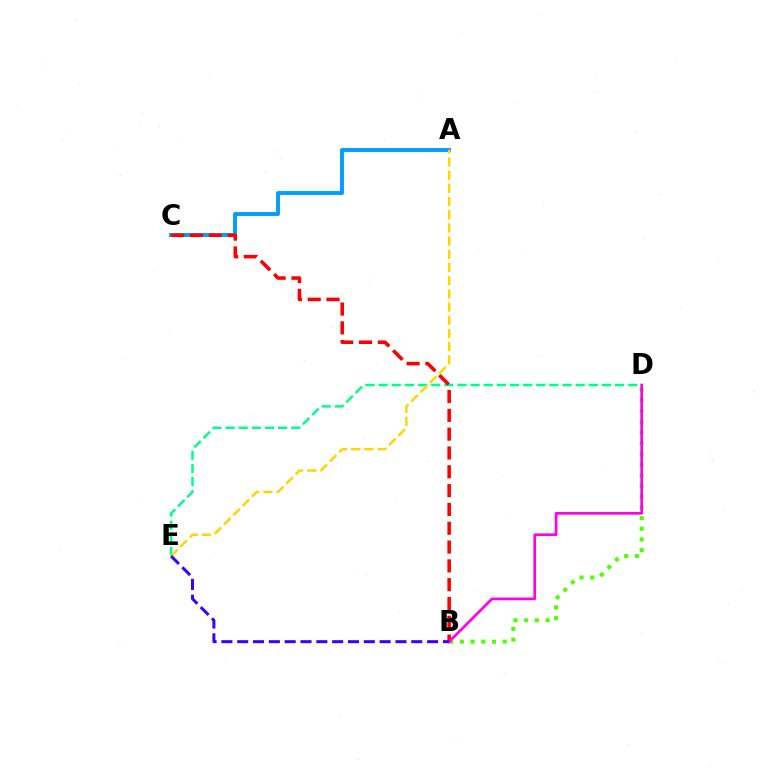{('A', 'C'): [{'color': '#009eff', 'line_style': 'solid', 'thickness': 2.81}], ('D', 'E'): [{'color': '#00ff86', 'line_style': 'dashed', 'thickness': 1.78}], ('B', 'C'): [{'color': '#ff0000', 'line_style': 'dashed', 'thickness': 2.56}], ('B', 'D'): [{'color': '#4fff00', 'line_style': 'dotted', 'thickness': 2.91}, {'color': '#ff00ed', 'line_style': 'solid', 'thickness': 1.94}], ('A', 'E'): [{'color': '#ffd500', 'line_style': 'dashed', 'thickness': 1.79}], ('B', 'E'): [{'color': '#3700ff', 'line_style': 'dashed', 'thickness': 2.15}]}